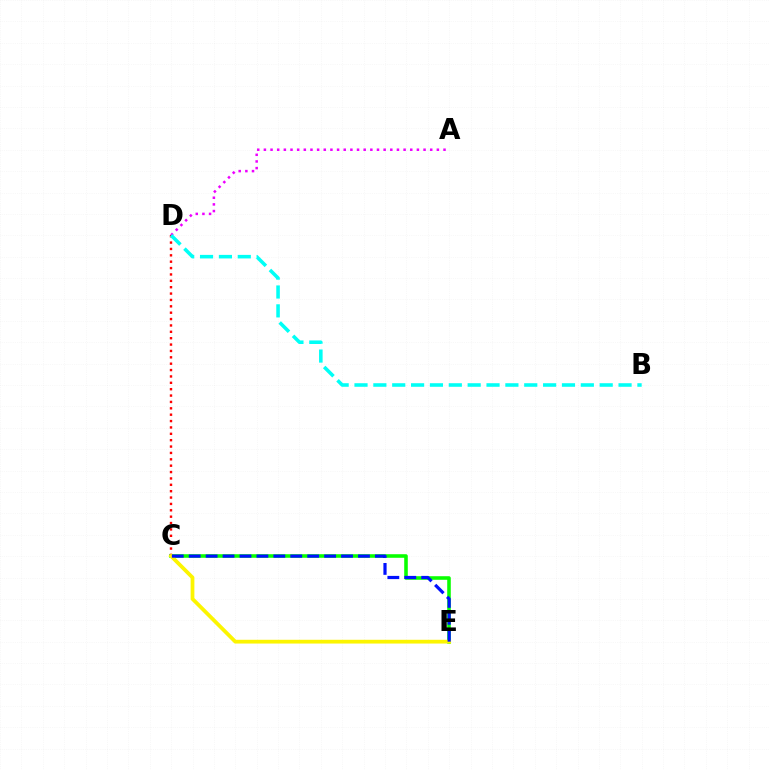{('C', 'E'): [{'color': '#08ff00', 'line_style': 'solid', 'thickness': 2.57}, {'color': '#fcf500', 'line_style': 'solid', 'thickness': 2.71}, {'color': '#0010ff', 'line_style': 'dashed', 'thickness': 2.3}], ('C', 'D'): [{'color': '#ff0000', 'line_style': 'dotted', 'thickness': 1.73}], ('A', 'D'): [{'color': '#ee00ff', 'line_style': 'dotted', 'thickness': 1.81}], ('B', 'D'): [{'color': '#00fff6', 'line_style': 'dashed', 'thickness': 2.56}]}